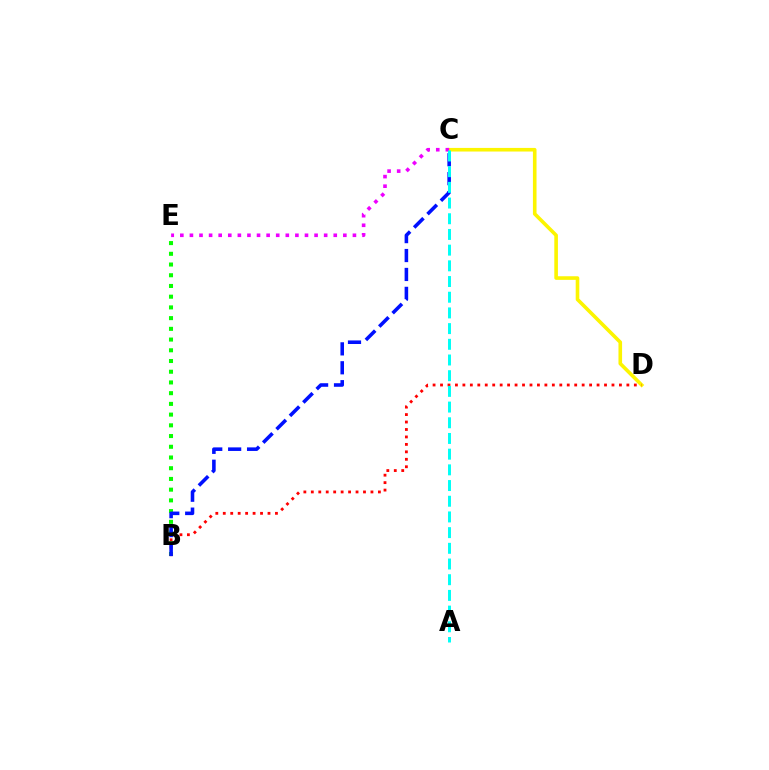{('C', 'D'): [{'color': '#fcf500', 'line_style': 'solid', 'thickness': 2.6}], ('B', 'E'): [{'color': '#08ff00', 'line_style': 'dotted', 'thickness': 2.91}], ('B', 'D'): [{'color': '#ff0000', 'line_style': 'dotted', 'thickness': 2.03}], ('B', 'C'): [{'color': '#0010ff', 'line_style': 'dashed', 'thickness': 2.57}], ('C', 'E'): [{'color': '#ee00ff', 'line_style': 'dotted', 'thickness': 2.61}], ('A', 'C'): [{'color': '#00fff6', 'line_style': 'dashed', 'thickness': 2.13}]}